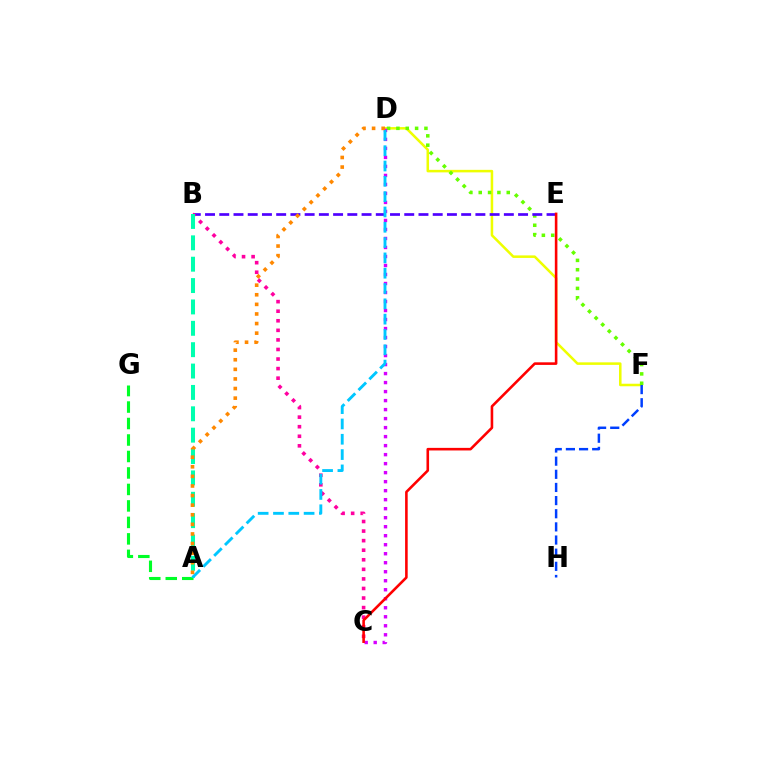{('D', 'F'): [{'color': '#eeff00', 'line_style': 'solid', 'thickness': 1.82}, {'color': '#66ff00', 'line_style': 'dotted', 'thickness': 2.54}], ('A', 'G'): [{'color': '#00ff27', 'line_style': 'dashed', 'thickness': 2.24}], ('B', 'E'): [{'color': '#4f00ff', 'line_style': 'dashed', 'thickness': 1.93}], ('B', 'C'): [{'color': '#ff00a0', 'line_style': 'dotted', 'thickness': 2.6}], ('A', 'B'): [{'color': '#00ffaf', 'line_style': 'dashed', 'thickness': 2.9}], ('C', 'D'): [{'color': '#d600ff', 'line_style': 'dotted', 'thickness': 2.45}], ('A', 'D'): [{'color': '#00c7ff', 'line_style': 'dashed', 'thickness': 2.08}, {'color': '#ff8800', 'line_style': 'dotted', 'thickness': 2.61}], ('C', 'E'): [{'color': '#ff0000', 'line_style': 'solid', 'thickness': 1.87}], ('F', 'H'): [{'color': '#003fff', 'line_style': 'dashed', 'thickness': 1.79}]}